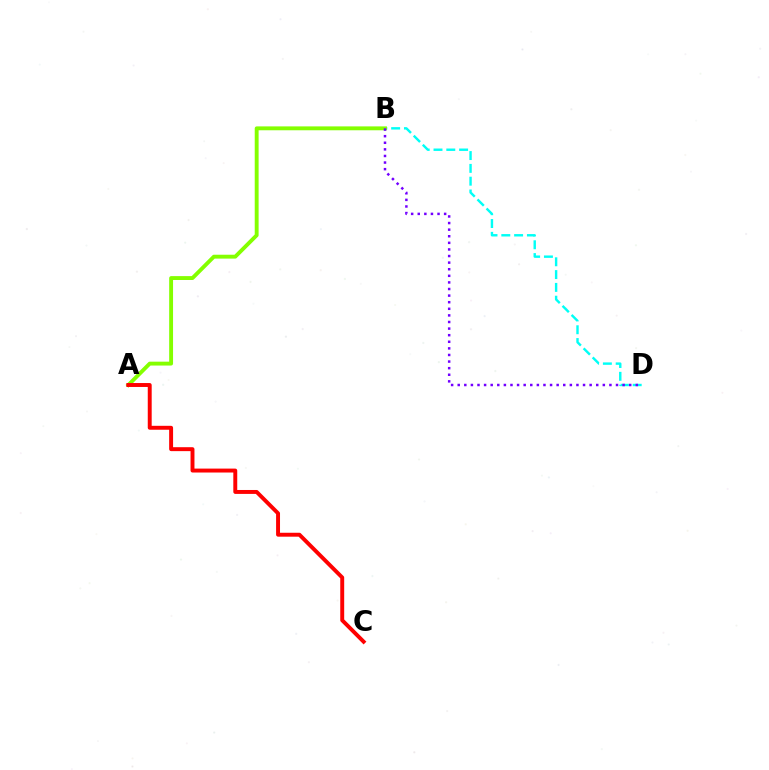{('B', 'D'): [{'color': '#00fff6', 'line_style': 'dashed', 'thickness': 1.74}, {'color': '#7200ff', 'line_style': 'dotted', 'thickness': 1.79}], ('A', 'B'): [{'color': '#84ff00', 'line_style': 'solid', 'thickness': 2.8}], ('A', 'C'): [{'color': '#ff0000', 'line_style': 'solid', 'thickness': 2.83}]}